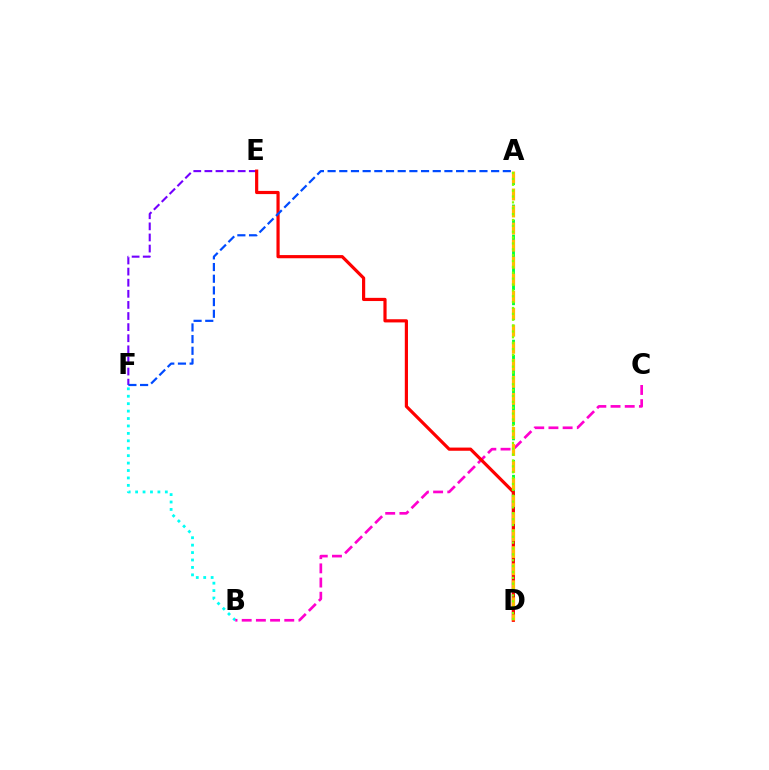{('B', 'F'): [{'color': '#00fff6', 'line_style': 'dotted', 'thickness': 2.02}], ('B', 'C'): [{'color': '#ff00cf', 'line_style': 'dashed', 'thickness': 1.93}], ('E', 'F'): [{'color': '#7200ff', 'line_style': 'dashed', 'thickness': 1.51}], ('A', 'D'): [{'color': '#00ff39', 'line_style': 'dashed', 'thickness': 2.04}, {'color': '#ffbd00', 'line_style': 'dashed', 'thickness': 2.31}, {'color': '#84ff00', 'line_style': 'dotted', 'thickness': 1.59}], ('D', 'E'): [{'color': '#ff0000', 'line_style': 'solid', 'thickness': 2.29}], ('A', 'F'): [{'color': '#004bff', 'line_style': 'dashed', 'thickness': 1.59}]}